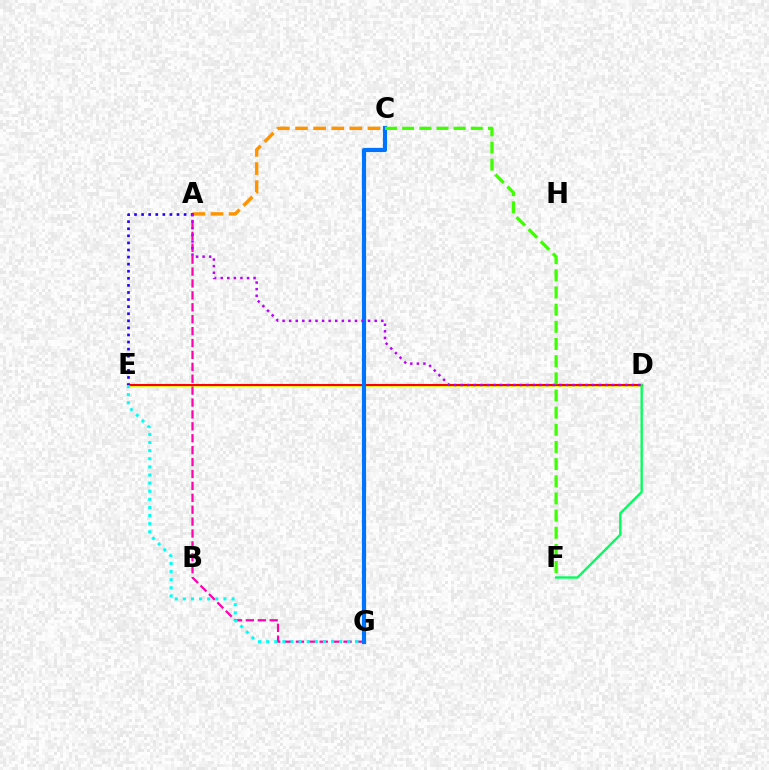{('D', 'E'): [{'color': '#d1ff00', 'line_style': 'solid', 'thickness': 1.9}, {'color': '#ff0000', 'line_style': 'solid', 'thickness': 1.5}], ('A', 'G'): [{'color': '#ff00ac', 'line_style': 'dashed', 'thickness': 1.62}], ('A', 'C'): [{'color': '#ff9400', 'line_style': 'dashed', 'thickness': 2.46}], ('A', 'E'): [{'color': '#2500ff', 'line_style': 'dotted', 'thickness': 1.92}], ('C', 'G'): [{'color': '#0074ff', 'line_style': 'solid', 'thickness': 2.99}], ('D', 'F'): [{'color': '#00ff5c', 'line_style': 'solid', 'thickness': 1.7}], ('E', 'G'): [{'color': '#00fff6', 'line_style': 'dotted', 'thickness': 2.2}], ('C', 'F'): [{'color': '#3dff00', 'line_style': 'dashed', 'thickness': 2.33}], ('A', 'D'): [{'color': '#b900ff', 'line_style': 'dotted', 'thickness': 1.79}]}